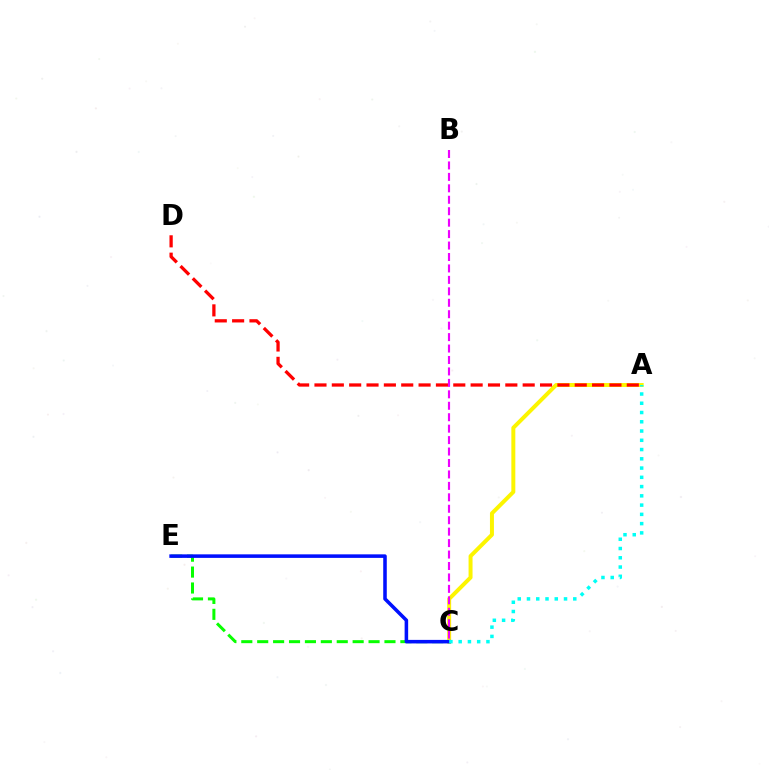{('A', 'C'): [{'color': '#fcf500', 'line_style': 'solid', 'thickness': 2.86}, {'color': '#00fff6', 'line_style': 'dotted', 'thickness': 2.52}], ('C', 'E'): [{'color': '#08ff00', 'line_style': 'dashed', 'thickness': 2.16}, {'color': '#0010ff', 'line_style': 'solid', 'thickness': 2.55}], ('A', 'D'): [{'color': '#ff0000', 'line_style': 'dashed', 'thickness': 2.36}], ('B', 'C'): [{'color': '#ee00ff', 'line_style': 'dashed', 'thickness': 1.55}]}